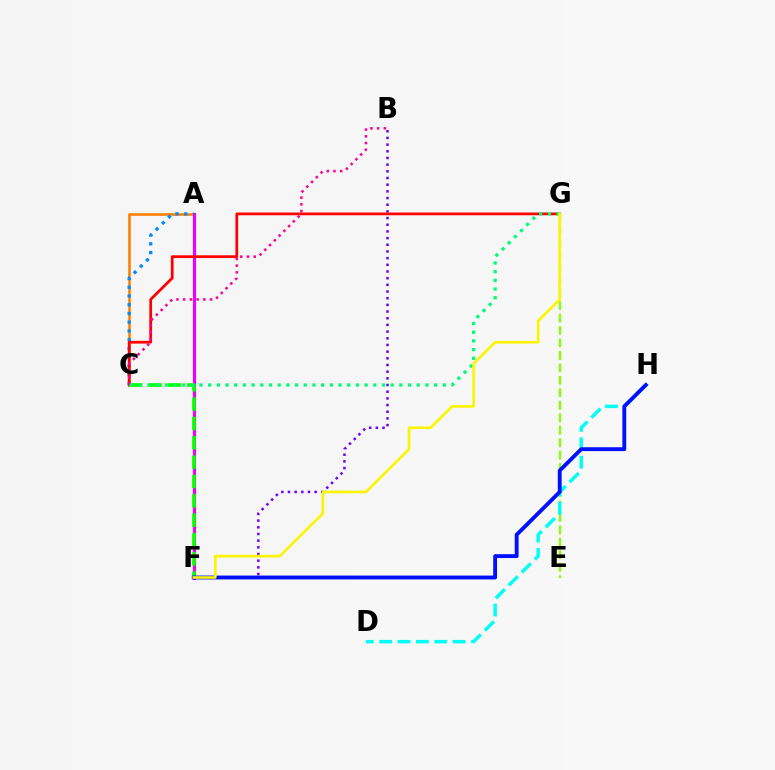{('A', 'C'): [{'color': '#ff7c00', 'line_style': 'solid', 'thickness': 1.84}, {'color': '#008cff', 'line_style': 'dotted', 'thickness': 2.37}], ('A', 'F'): [{'color': '#ee00ff', 'line_style': 'solid', 'thickness': 2.25}], ('B', 'F'): [{'color': '#7200ff', 'line_style': 'dotted', 'thickness': 1.81}], ('E', 'G'): [{'color': '#84ff00', 'line_style': 'dashed', 'thickness': 1.69}], ('D', 'H'): [{'color': '#00fff6', 'line_style': 'dashed', 'thickness': 2.5}], ('C', 'G'): [{'color': '#ff0000', 'line_style': 'solid', 'thickness': 1.98}, {'color': '#00ff74', 'line_style': 'dotted', 'thickness': 2.36}], ('C', 'F'): [{'color': '#08ff00', 'line_style': 'dashed', 'thickness': 2.63}], ('F', 'H'): [{'color': '#0010ff', 'line_style': 'solid', 'thickness': 2.78}], ('B', 'C'): [{'color': '#ff0094', 'line_style': 'dotted', 'thickness': 1.82}], ('F', 'G'): [{'color': '#fcf500', 'line_style': 'solid', 'thickness': 1.9}]}